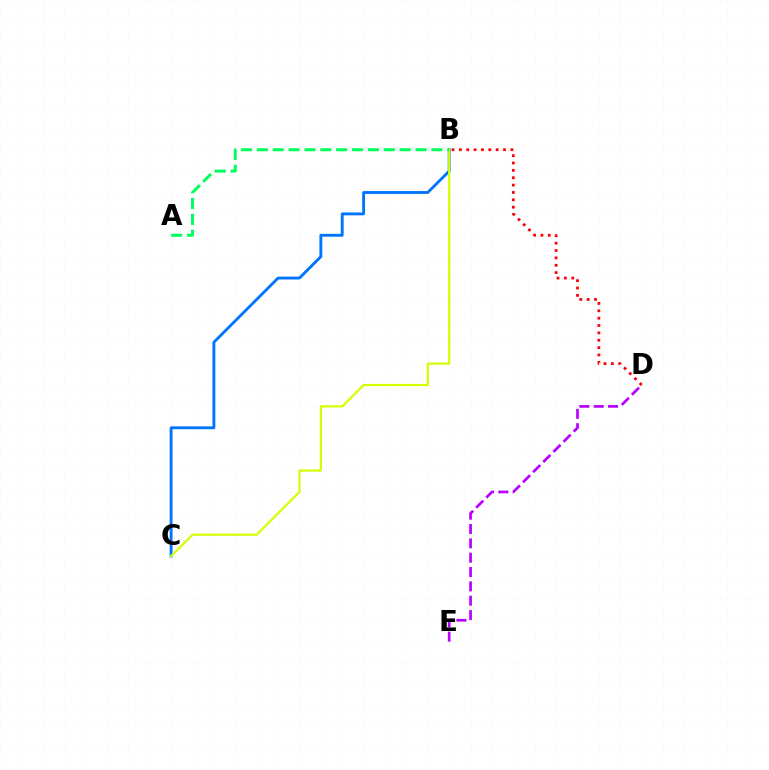{('B', 'D'): [{'color': '#ff0000', 'line_style': 'dotted', 'thickness': 2.0}], ('B', 'C'): [{'color': '#0074ff', 'line_style': 'solid', 'thickness': 2.06}, {'color': '#d1ff00', 'line_style': 'solid', 'thickness': 1.57}], ('A', 'B'): [{'color': '#00ff5c', 'line_style': 'dashed', 'thickness': 2.16}], ('D', 'E'): [{'color': '#b900ff', 'line_style': 'dashed', 'thickness': 1.95}]}